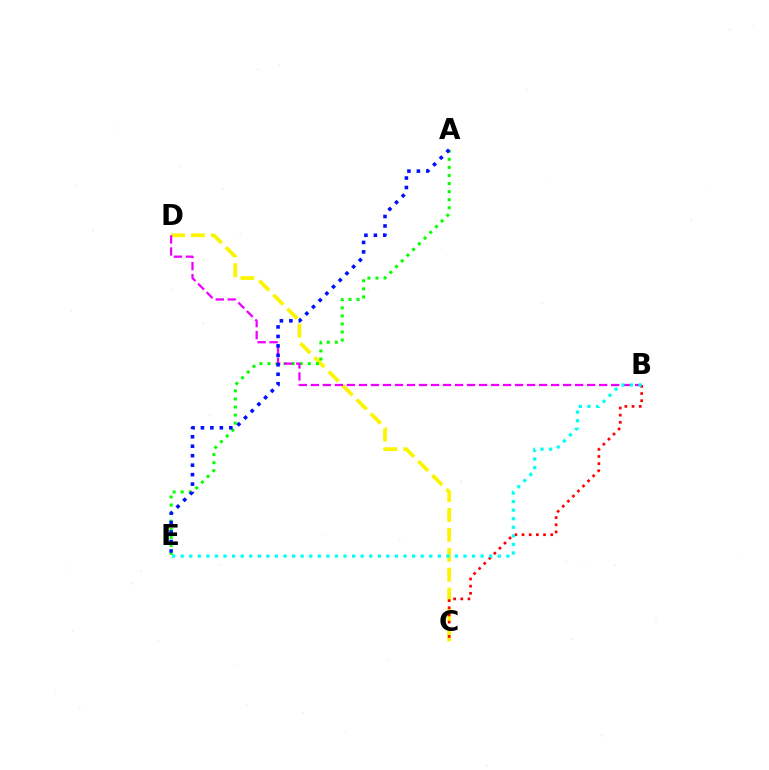{('C', 'D'): [{'color': '#fcf500', 'line_style': 'dashed', 'thickness': 2.7}], ('A', 'E'): [{'color': '#08ff00', 'line_style': 'dotted', 'thickness': 2.19}, {'color': '#0010ff', 'line_style': 'dotted', 'thickness': 2.57}], ('B', 'C'): [{'color': '#ff0000', 'line_style': 'dotted', 'thickness': 1.95}], ('B', 'D'): [{'color': '#ee00ff', 'line_style': 'dashed', 'thickness': 1.63}], ('B', 'E'): [{'color': '#00fff6', 'line_style': 'dotted', 'thickness': 2.33}]}